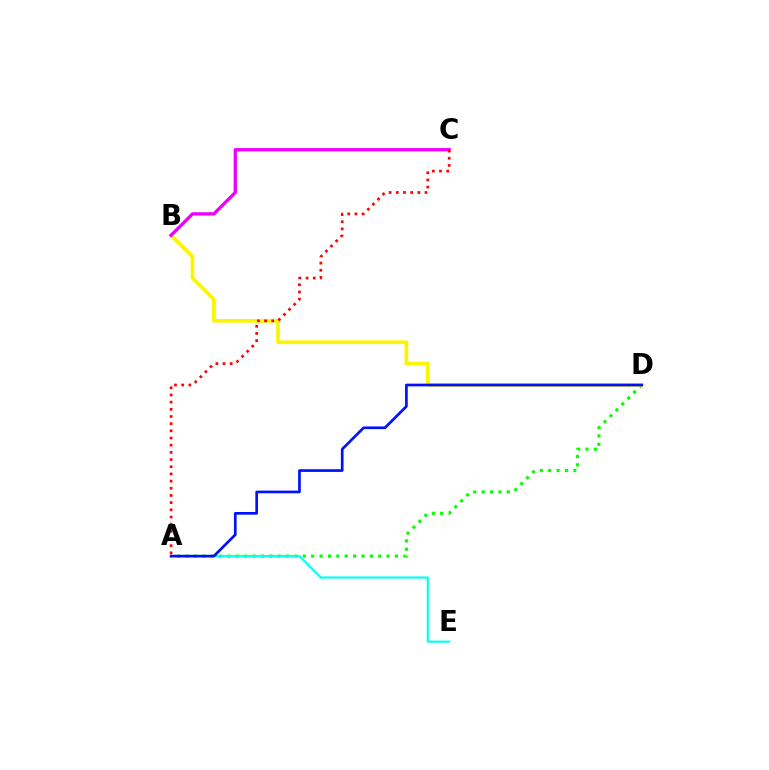{('A', 'D'): [{'color': '#08ff00', 'line_style': 'dotted', 'thickness': 2.28}, {'color': '#0010ff', 'line_style': 'solid', 'thickness': 1.93}], ('B', 'D'): [{'color': '#fcf500', 'line_style': 'solid', 'thickness': 2.65}], ('B', 'C'): [{'color': '#ee00ff', 'line_style': 'solid', 'thickness': 2.39}], ('A', 'E'): [{'color': '#00fff6', 'line_style': 'solid', 'thickness': 1.54}], ('A', 'C'): [{'color': '#ff0000', 'line_style': 'dotted', 'thickness': 1.95}]}